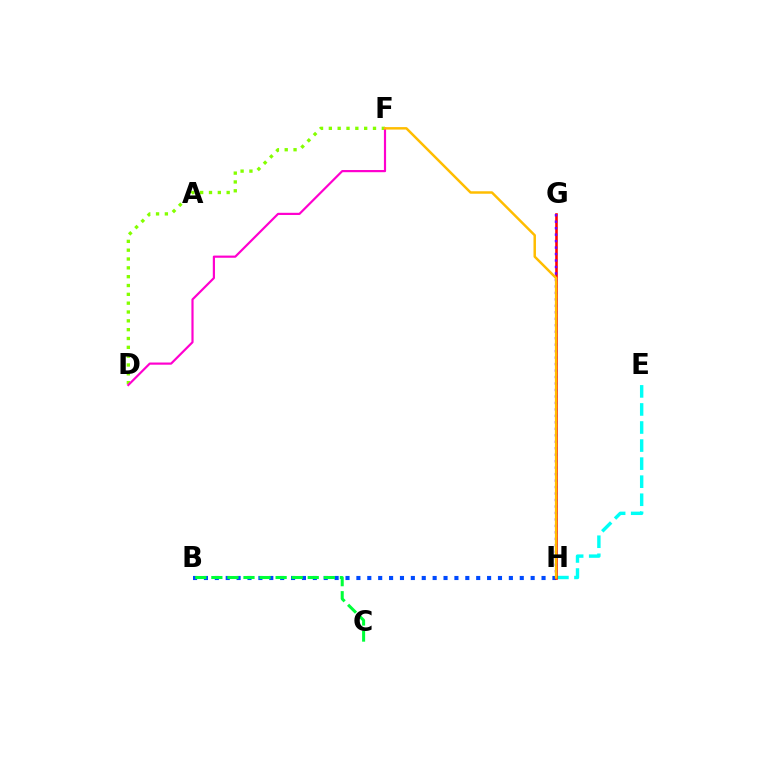{('B', 'H'): [{'color': '#004bff', 'line_style': 'dotted', 'thickness': 2.96}], ('D', 'F'): [{'color': '#84ff00', 'line_style': 'dotted', 'thickness': 2.4}, {'color': '#ff00cf', 'line_style': 'solid', 'thickness': 1.57}], ('E', 'H'): [{'color': '#00fff6', 'line_style': 'dashed', 'thickness': 2.45}], ('G', 'H'): [{'color': '#ff0000', 'line_style': 'solid', 'thickness': 1.87}, {'color': '#7200ff', 'line_style': 'dotted', 'thickness': 1.76}], ('B', 'C'): [{'color': '#00ff39', 'line_style': 'dashed', 'thickness': 2.18}], ('F', 'H'): [{'color': '#ffbd00', 'line_style': 'solid', 'thickness': 1.78}]}